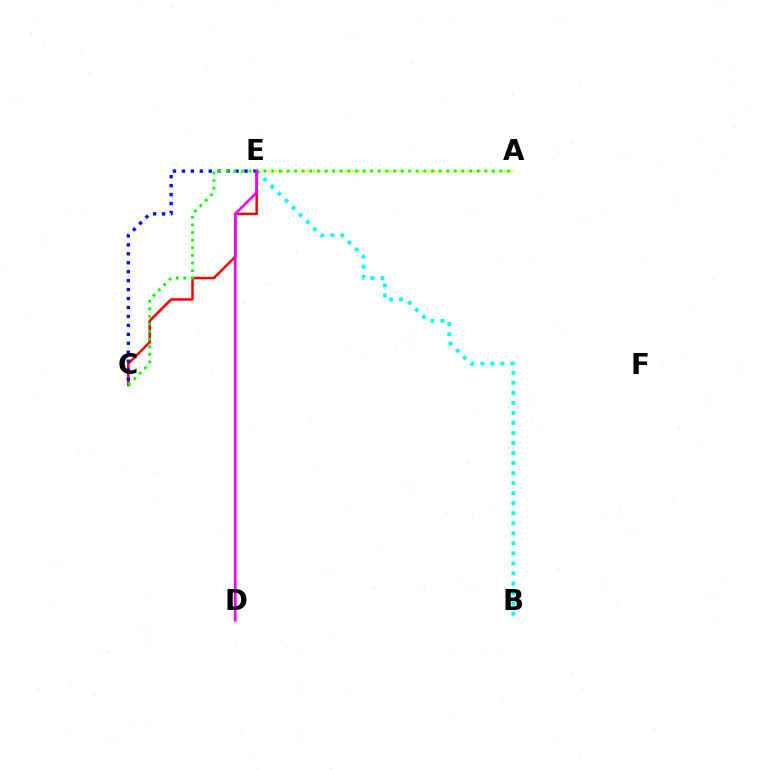{('C', 'E'): [{'color': '#ff0000', 'line_style': 'solid', 'thickness': 1.81}, {'color': '#0010ff', 'line_style': 'dotted', 'thickness': 2.43}], ('A', 'E'): [{'color': '#fcf500', 'line_style': 'dotted', 'thickness': 1.73}], ('B', 'E'): [{'color': '#00fff6', 'line_style': 'dotted', 'thickness': 2.73}], ('A', 'C'): [{'color': '#08ff00', 'line_style': 'dotted', 'thickness': 2.07}], ('D', 'E'): [{'color': '#ee00ff', 'line_style': 'solid', 'thickness': 1.93}]}